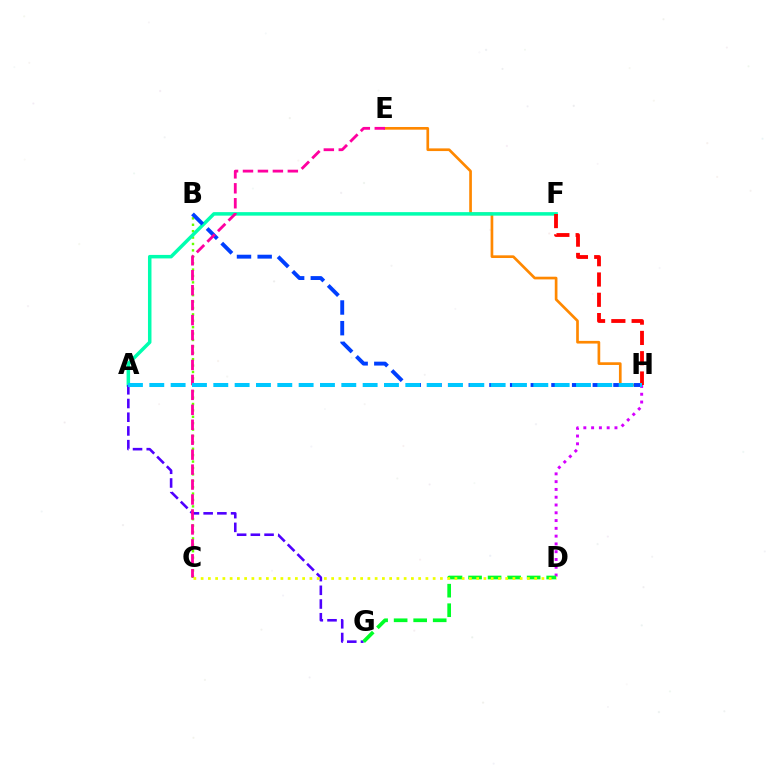{('E', 'H'): [{'color': '#ff8800', 'line_style': 'solid', 'thickness': 1.93}], ('B', 'C'): [{'color': '#66ff00', 'line_style': 'dotted', 'thickness': 1.74}], ('A', 'F'): [{'color': '#00ffaf', 'line_style': 'solid', 'thickness': 2.52}], ('A', 'G'): [{'color': '#4f00ff', 'line_style': 'dashed', 'thickness': 1.86}], ('D', 'H'): [{'color': '#d600ff', 'line_style': 'dotted', 'thickness': 2.11}], ('F', 'H'): [{'color': '#ff0000', 'line_style': 'dashed', 'thickness': 2.76}], ('D', 'G'): [{'color': '#00ff27', 'line_style': 'dashed', 'thickness': 2.65}], ('B', 'H'): [{'color': '#003fff', 'line_style': 'dashed', 'thickness': 2.81}], ('C', 'E'): [{'color': '#ff00a0', 'line_style': 'dashed', 'thickness': 2.03}], ('C', 'D'): [{'color': '#eeff00', 'line_style': 'dotted', 'thickness': 1.97}], ('A', 'H'): [{'color': '#00c7ff', 'line_style': 'dashed', 'thickness': 2.9}]}